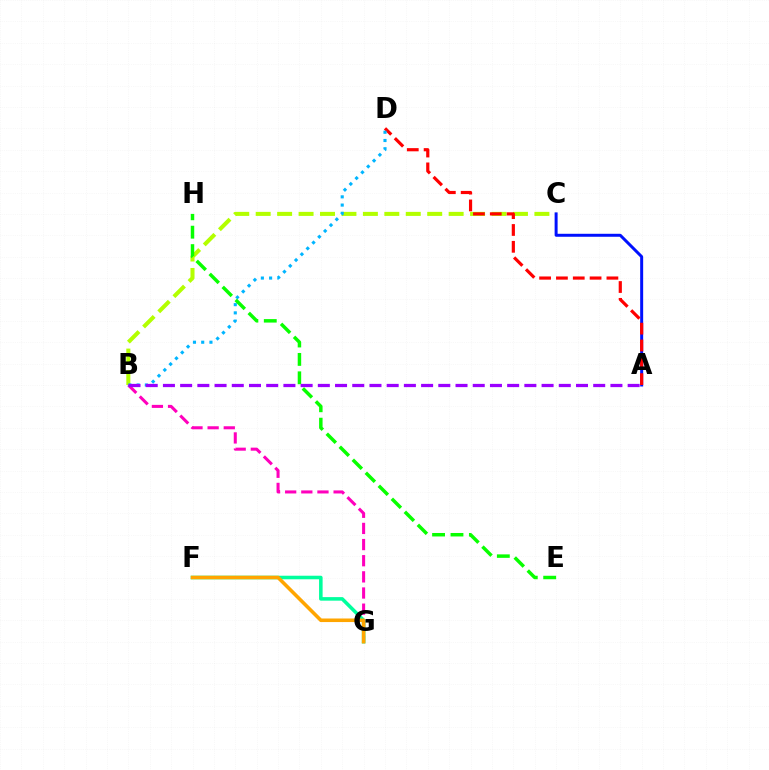{('B', 'G'): [{'color': '#ff00bd', 'line_style': 'dashed', 'thickness': 2.19}], ('B', 'C'): [{'color': '#b3ff00', 'line_style': 'dashed', 'thickness': 2.91}], ('A', 'C'): [{'color': '#0010ff', 'line_style': 'solid', 'thickness': 2.14}], ('F', 'G'): [{'color': '#00ff9d', 'line_style': 'solid', 'thickness': 2.56}, {'color': '#ffa500', 'line_style': 'solid', 'thickness': 2.57}], ('A', 'D'): [{'color': '#ff0000', 'line_style': 'dashed', 'thickness': 2.29}], ('B', 'D'): [{'color': '#00b5ff', 'line_style': 'dotted', 'thickness': 2.24}], ('E', 'H'): [{'color': '#08ff00', 'line_style': 'dashed', 'thickness': 2.5}], ('A', 'B'): [{'color': '#9b00ff', 'line_style': 'dashed', 'thickness': 2.34}]}